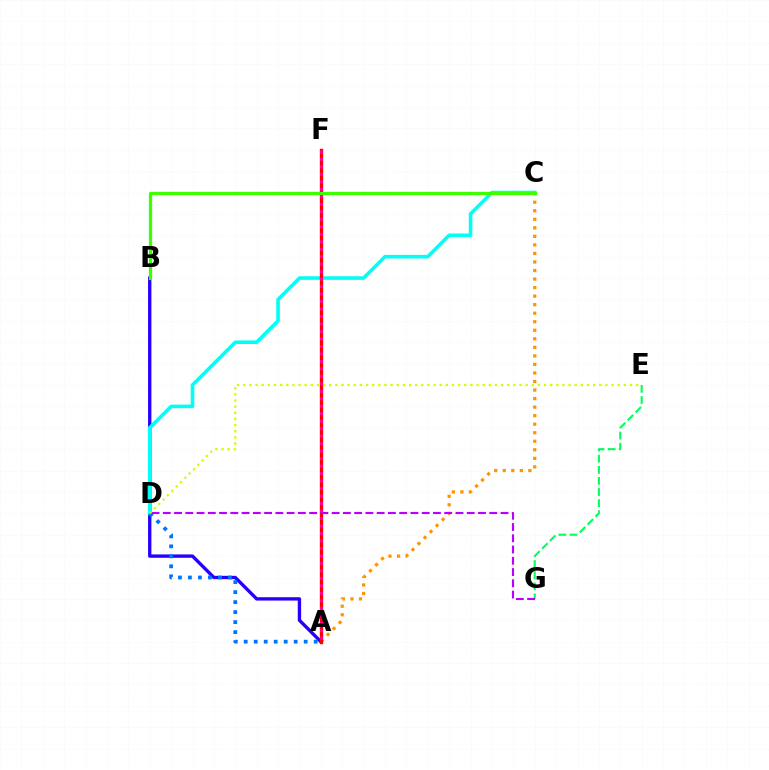{('A', 'B'): [{'color': '#2500ff', 'line_style': 'solid', 'thickness': 2.41}], ('C', 'D'): [{'color': '#00fff6', 'line_style': 'solid', 'thickness': 2.58}], ('A', 'C'): [{'color': '#ff9400', 'line_style': 'dotted', 'thickness': 2.32}], ('A', 'F'): [{'color': '#ff0000', 'line_style': 'solid', 'thickness': 2.42}, {'color': '#ff00ac', 'line_style': 'dotted', 'thickness': 2.03}], ('E', 'G'): [{'color': '#00ff5c', 'line_style': 'dashed', 'thickness': 1.51}], ('B', 'C'): [{'color': '#3dff00', 'line_style': 'solid', 'thickness': 2.35}], ('A', 'D'): [{'color': '#0074ff', 'line_style': 'dotted', 'thickness': 2.72}], ('D', 'G'): [{'color': '#b900ff', 'line_style': 'dashed', 'thickness': 1.53}], ('D', 'E'): [{'color': '#d1ff00', 'line_style': 'dotted', 'thickness': 1.67}]}